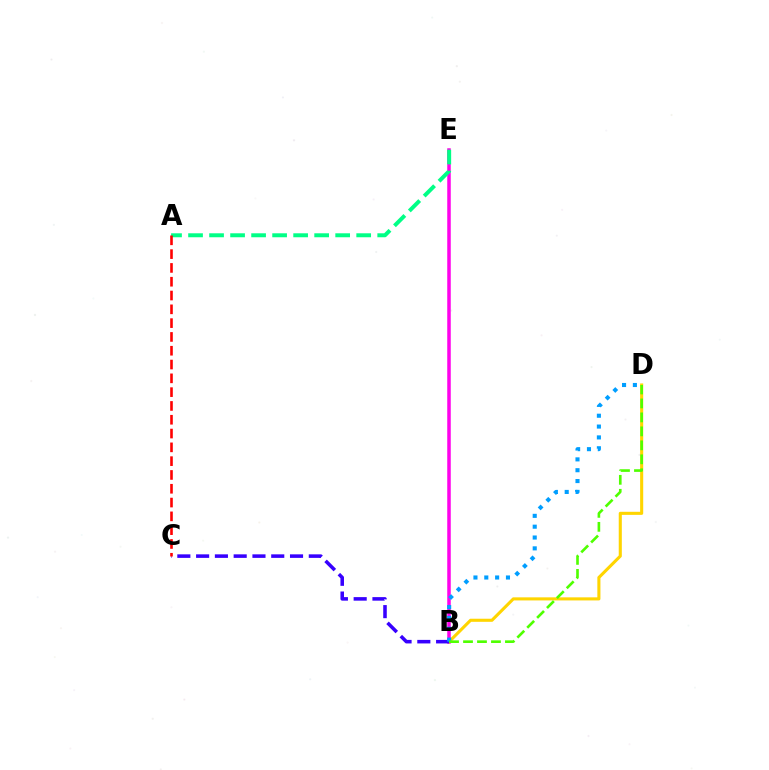{('B', 'E'): [{'color': '#ff00ed', 'line_style': 'solid', 'thickness': 2.52}], ('B', 'D'): [{'color': '#ffd500', 'line_style': 'solid', 'thickness': 2.22}, {'color': '#009eff', 'line_style': 'dotted', 'thickness': 2.95}, {'color': '#4fff00', 'line_style': 'dashed', 'thickness': 1.9}], ('B', 'C'): [{'color': '#3700ff', 'line_style': 'dashed', 'thickness': 2.55}], ('A', 'E'): [{'color': '#00ff86', 'line_style': 'dashed', 'thickness': 2.86}], ('A', 'C'): [{'color': '#ff0000', 'line_style': 'dashed', 'thickness': 1.87}]}